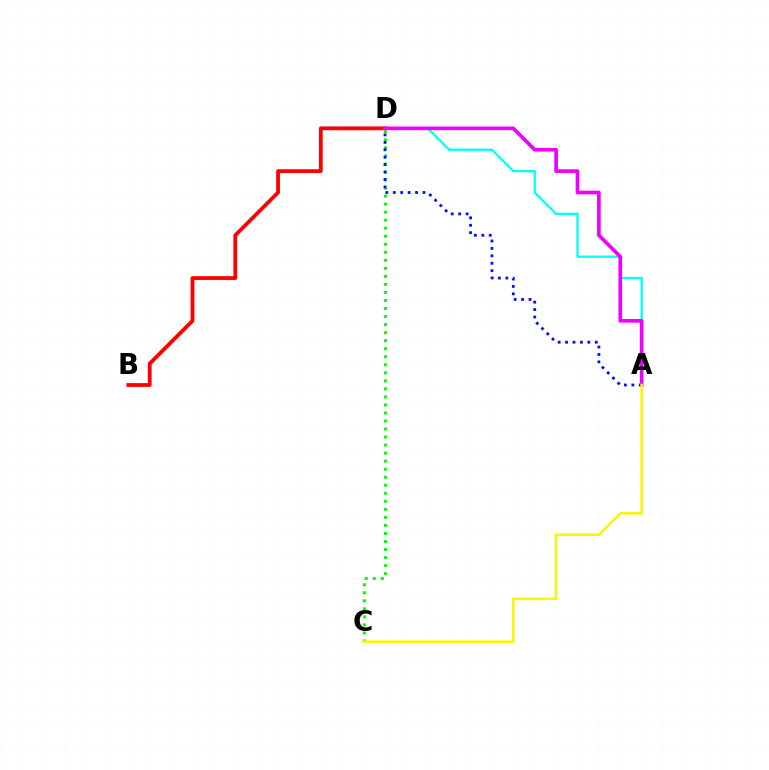{('C', 'D'): [{'color': '#08ff00', 'line_style': 'dotted', 'thickness': 2.18}], ('A', 'D'): [{'color': '#00fff6', 'line_style': 'solid', 'thickness': 1.65}, {'color': '#0010ff', 'line_style': 'dotted', 'thickness': 2.02}, {'color': '#ee00ff', 'line_style': 'solid', 'thickness': 2.64}], ('B', 'D'): [{'color': '#ff0000', 'line_style': 'solid', 'thickness': 2.73}], ('A', 'C'): [{'color': '#fcf500', 'line_style': 'solid', 'thickness': 1.82}]}